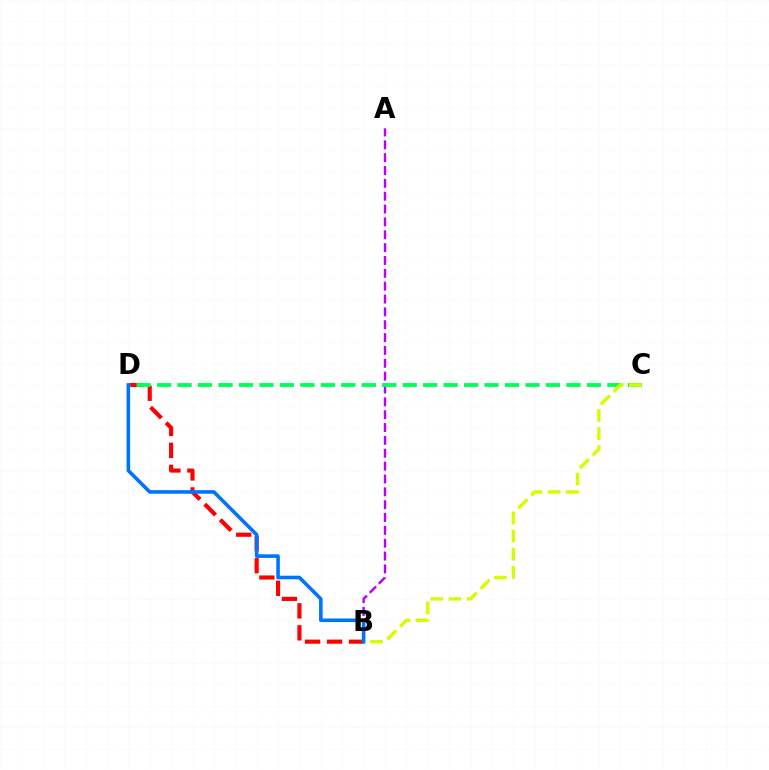{('B', 'D'): [{'color': '#ff0000', 'line_style': 'dashed', 'thickness': 2.99}, {'color': '#0074ff', 'line_style': 'solid', 'thickness': 2.58}], ('A', 'B'): [{'color': '#b900ff', 'line_style': 'dashed', 'thickness': 1.75}], ('C', 'D'): [{'color': '#00ff5c', 'line_style': 'dashed', 'thickness': 2.78}], ('B', 'C'): [{'color': '#d1ff00', 'line_style': 'dashed', 'thickness': 2.46}]}